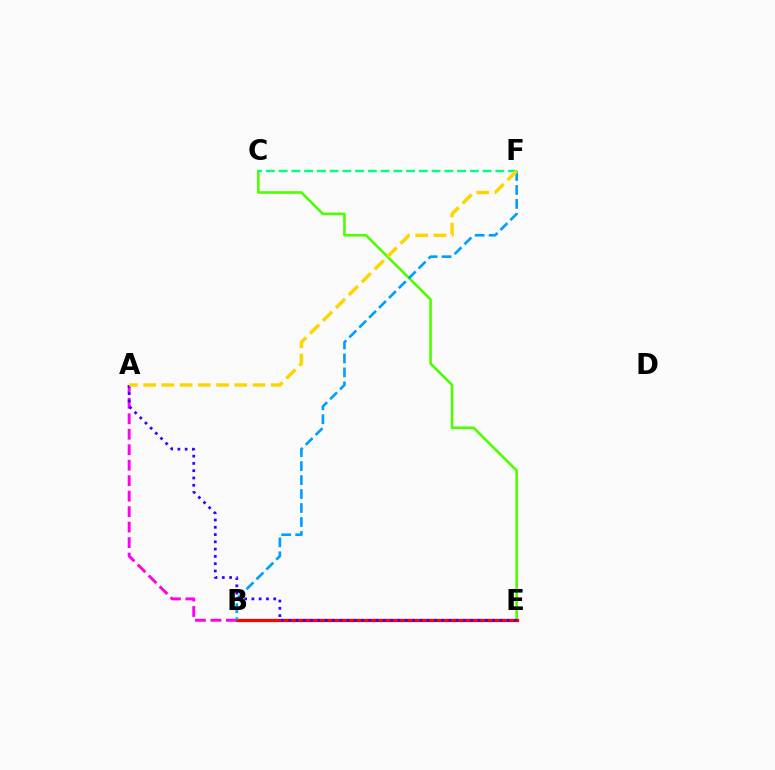{('A', 'B'): [{'color': '#ff00ed', 'line_style': 'dashed', 'thickness': 2.1}], ('C', 'E'): [{'color': '#4fff00', 'line_style': 'solid', 'thickness': 1.9}], ('B', 'E'): [{'color': '#ff0000', 'line_style': 'solid', 'thickness': 2.32}], ('B', 'F'): [{'color': '#009eff', 'line_style': 'dashed', 'thickness': 1.9}], ('A', 'E'): [{'color': '#3700ff', 'line_style': 'dotted', 'thickness': 1.98}], ('C', 'F'): [{'color': '#00ff86', 'line_style': 'dashed', 'thickness': 1.73}], ('A', 'F'): [{'color': '#ffd500', 'line_style': 'dashed', 'thickness': 2.48}]}